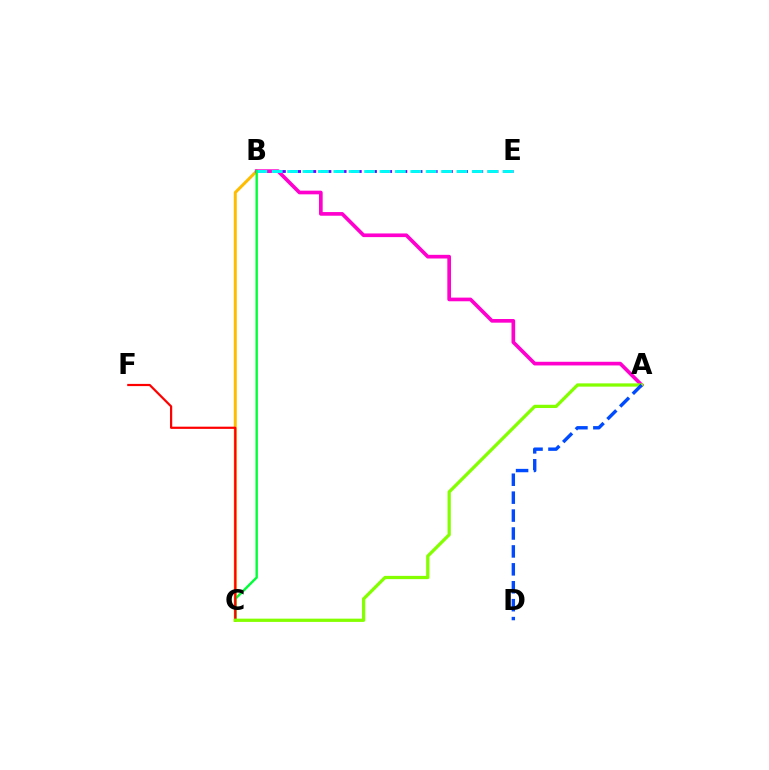{('B', 'E'): [{'color': '#7200ff', 'line_style': 'dashed', 'thickness': 2.06}, {'color': '#00fff6', 'line_style': 'dashed', 'thickness': 2.09}], ('B', 'C'): [{'color': '#ffbd00', 'line_style': 'solid', 'thickness': 2.16}, {'color': '#00ff39', 'line_style': 'solid', 'thickness': 1.74}], ('A', 'B'): [{'color': '#ff00cf', 'line_style': 'solid', 'thickness': 2.64}], ('C', 'F'): [{'color': '#ff0000', 'line_style': 'solid', 'thickness': 1.59}], ('A', 'C'): [{'color': '#84ff00', 'line_style': 'solid', 'thickness': 2.35}], ('A', 'D'): [{'color': '#004bff', 'line_style': 'dashed', 'thickness': 2.43}]}